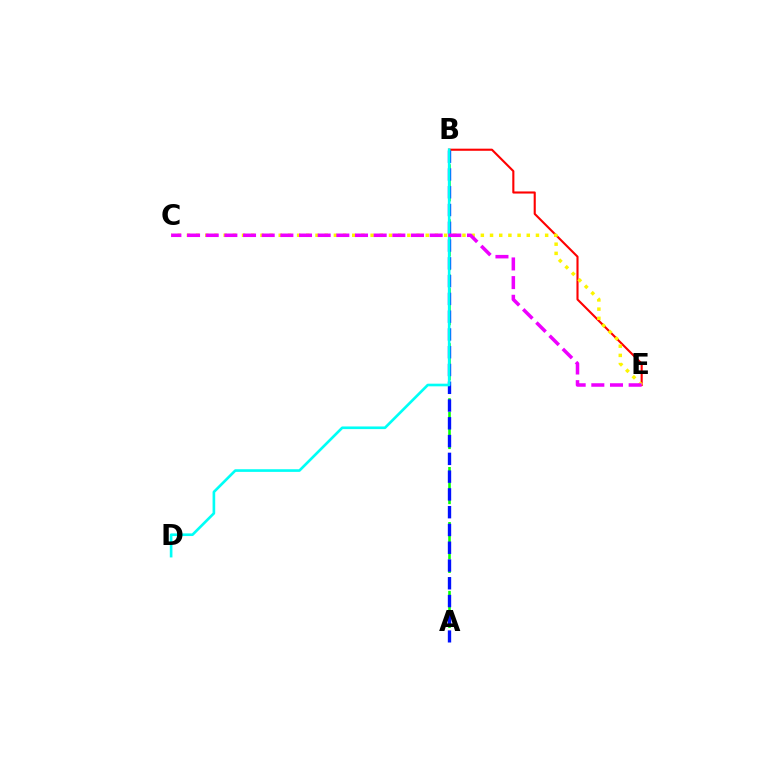{('B', 'E'): [{'color': '#ff0000', 'line_style': 'solid', 'thickness': 1.52}], ('A', 'B'): [{'color': '#08ff00', 'line_style': 'dashed', 'thickness': 1.87}, {'color': '#0010ff', 'line_style': 'dashed', 'thickness': 2.41}], ('B', 'D'): [{'color': '#00fff6', 'line_style': 'solid', 'thickness': 1.91}], ('C', 'E'): [{'color': '#fcf500', 'line_style': 'dotted', 'thickness': 2.5}, {'color': '#ee00ff', 'line_style': 'dashed', 'thickness': 2.54}]}